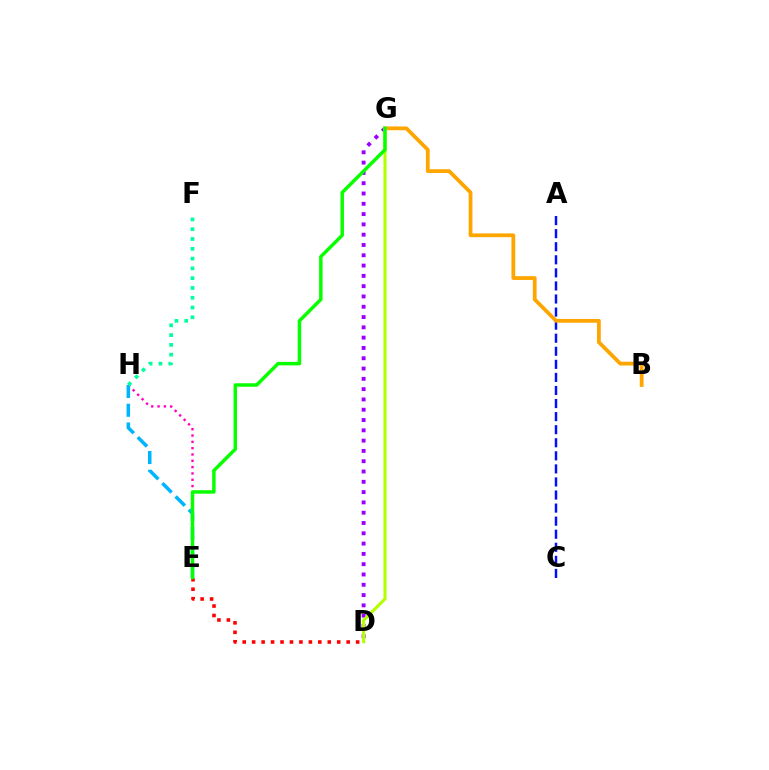{('A', 'C'): [{'color': '#0010ff', 'line_style': 'dashed', 'thickness': 1.78}], ('D', 'G'): [{'color': '#9b00ff', 'line_style': 'dotted', 'thickness': 2.8}, {'color': '#b3ff00', 'line_style': 'solid', 'thickness': 2.22}], ('E', 'H'): [{'color': '#ff00bd', 'line_style': 'dotted', 'thickness': 1.72}, {'color': '#00b5ff', 'line_style': 'dashed', 'thickness': 2.54}], ('D', 'E'): [{'color': '#ff0000', 'line_style': 'dotted', 'thickness': 2.57}], ('B', 'G'): [{'color': '#ffa500', 'line_style': 'solid', 'thickness': 2.72}], ('E', 'G'): [{'color': '#08ff00', 'line_style': 'solid', 'thickness': 2.5}], ('F', 'H'): [{'color': '#00ff9d', 'line_style': 'dotted', 'thickness': 2.66}]}